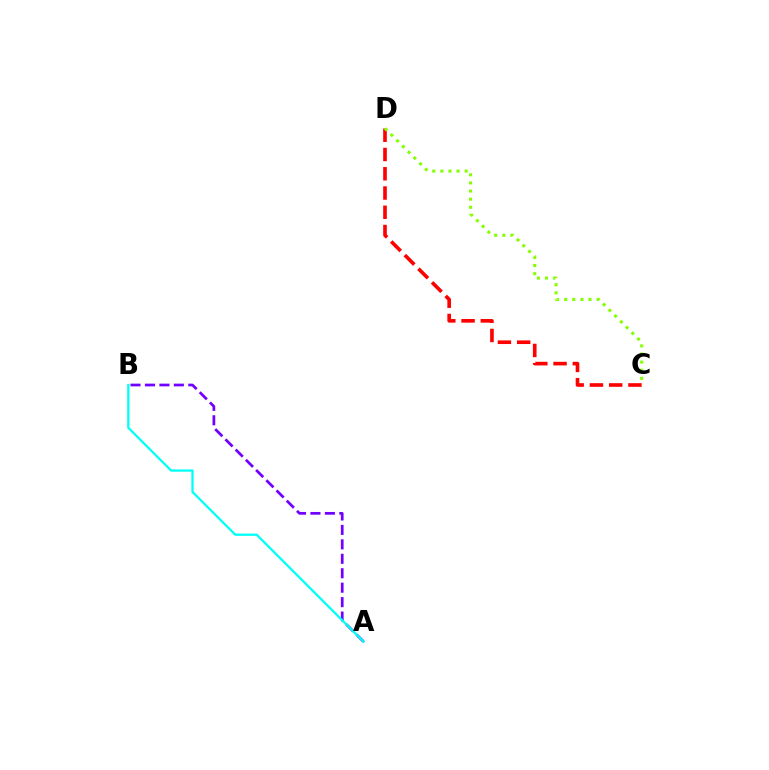{('C', 'D'): [{'color': '#ff0000', 'line_style': 'dashed', 'thickness': 2.62}, {'color': '#84ff00', 'line_style': 'dotted', 'thickness': 2.2}], ('A', 'B'): [{'color': '#7200ff', 'line_style': 'dashed', 'thickness': 1.96}, {'color': '#00fff6', 'line_style': 'solid', 'thickness': 1.64}]}